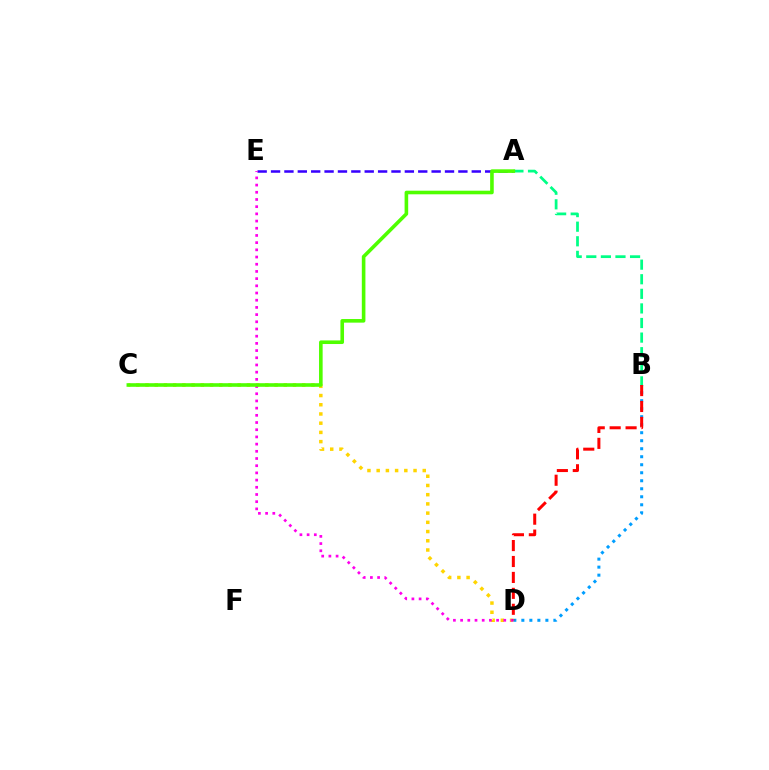{('C', 'D'): [{'color': '#ffd500', 'line_style': 'dotted', 'thickness': 2.5}], ('A', 'B'): [{'color': '#00ff86', 'line_style': 'dashed', 'thickness': 1.98}], ('A', 'E'): [{'color': '#3700ff', 'line_style': 'dashed', 'thickness': 1.82}], ('B', 'D'): [{'color': '#009eff', 'line_style': 'dotted', 'thickness': 2.18}, {'color': '#ff0000', 'line_style': 'dashed', 'thickness': 2.16}], ('D', 'E'): [{'color': '#ff00ed', 'line_style': 'dotted', 'thickness': 1.95}], ('A', 'C'): [{'color': '#4fff00', 'line_style': 'solid', 'thickness': 2.6}]}